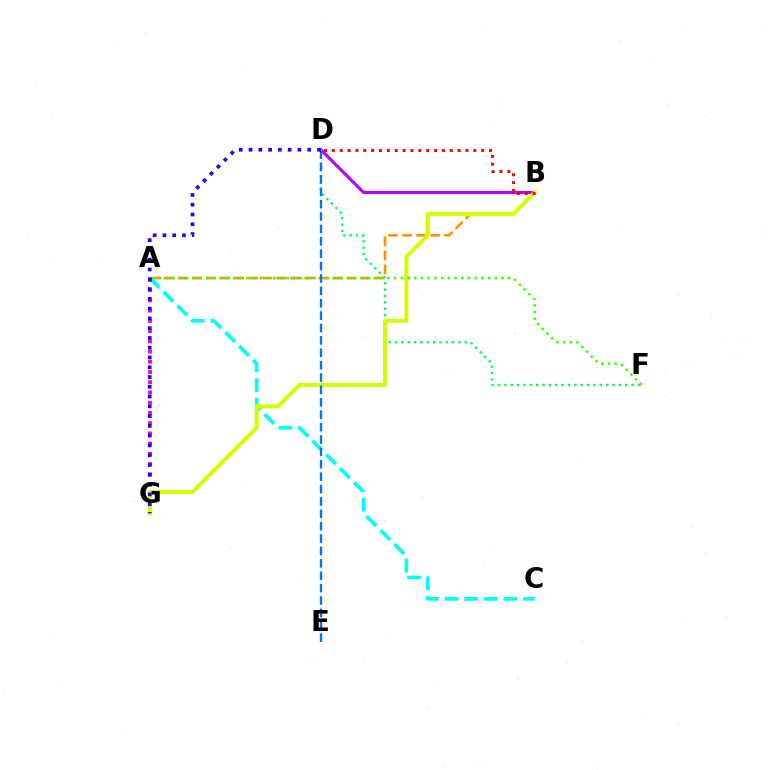{('A', 'B'): [{'color': '#ff9400', 'line_style': 'dashed', 'thickness': 1.91}], ('B', 'D'): [{'color': '#b900ff', 'line_style': 'solid', 'thickness': 2.22}, {'color': '#ff0000', 'line_style': 'dotted', 'thickness': 2.14}], ('D', 'F'): [{'color': '#00ff5c', 'line_style': 'dotted', 'thickness': 1.73}], ('A', 'C'): [{'color': '#00fff6', 'line_style': 'dashed', 'thickness': 2.66}], ('A', 'G'): [{'color': '#ff00ac', 'line_style': 'dotted', 'thickness': 2.78}], ('B', 'G'): [{'color': '#d1ff00', 'line_style': 'solid', 'thickness': 2.89}], ('A', 'F'): [{'color': '#3dff00', 'line_style': 'dotted', 'thickness': 1.82}], ('D', 'E'): [{'color': '#0074ff', 'line_style': 'dashed', 'thickness': 1.68}], ('D', 'G'): [{'color': '#2500ff', 'line_style': 'dotted', 'thickness': 2.66}]}